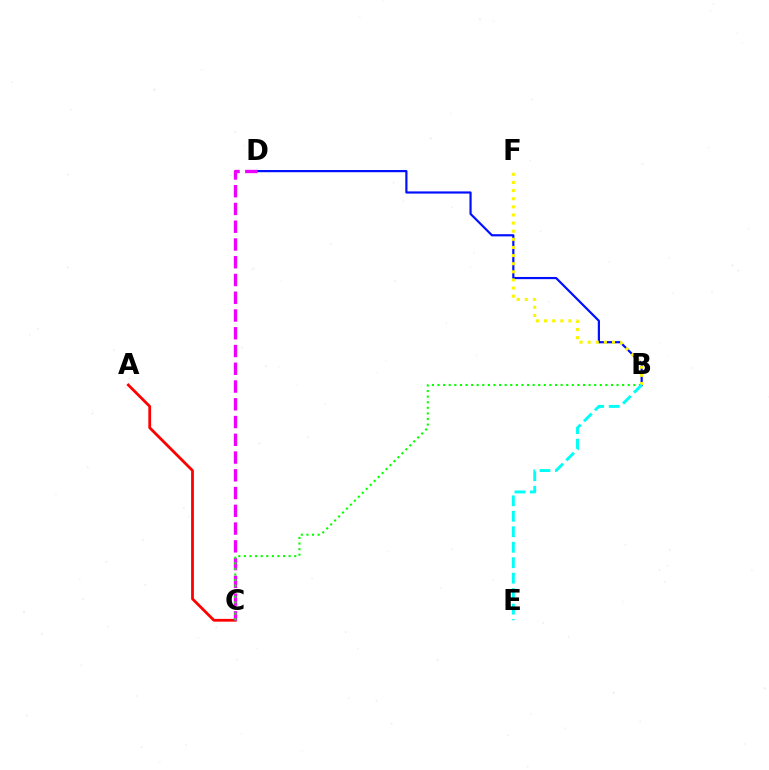{('B', 'D'): [{'color': '#0010ff', 'line_style': 'solid', 'thickness': 1.58}], ('A', 'C'): [{'color': '#ff0000', 'line_style': 'solid', 'thickness': 2.0}], ('C', 'D'): [{'color': '#ee00ff', 'line_style': 'dashed', 'thickness': 2.41}], ('B', 'C'): [{'color': '#08ff00', 'line_style': 'dotted', 'thickness': 1.52}], ('B', 'F'): [{'color': '#fcf500', 'line_style': 'dotted', 'thickness': 2.21}], ('B', 'E'): [{'color': '#00fff6', 'line_style': 'dashed', 'thickness': 2.1}]}